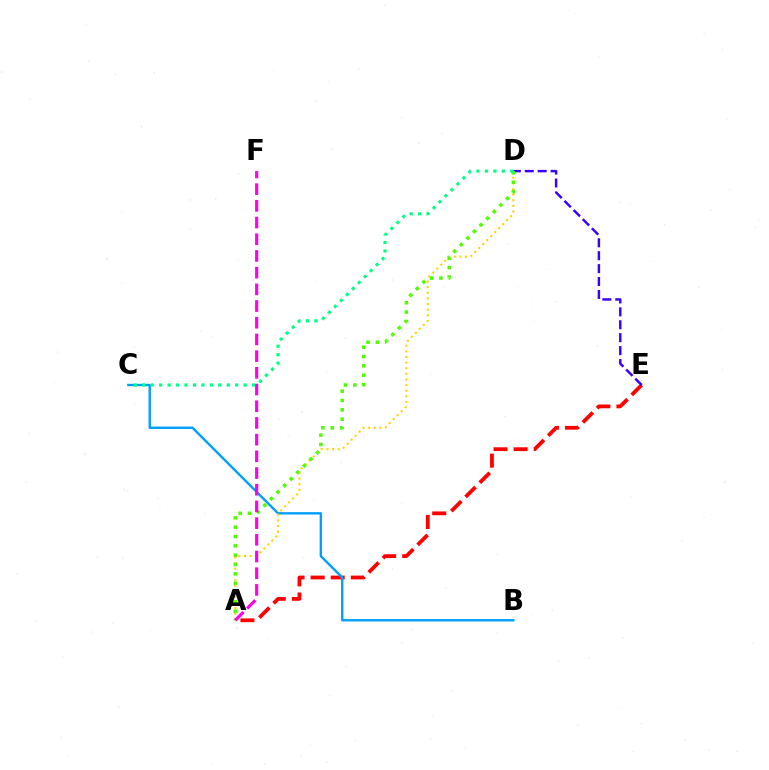{('A', 'E'): [{'color': '#ff0000', 'line_style': 'dashed', 'thickness': 2.73}], ('B', 'C'): [{'color': '#009eff', 'line_style': 'solid', 'thickness': 1.71}], ('D', 'E'): [{'color': '#3700ff', 'line_style': 'dashed', 'thickness': 1.76}], ('A', 'D'): [{'color': '#ffd500', 'line_style': 'dotted', 'thickness': 1.53}, {'color': '#4fff00', 'line_style': 'dotted', 'thickness': 2.54}], ('A', 'F'): [{'color': '#ff00ed', 'line_style': 'dashed', 'thickness': 2.27}], ('C', 'D'): [{'color': '#00ff86', 'line_style': 'dotted', 'thickness': 2.3}]}